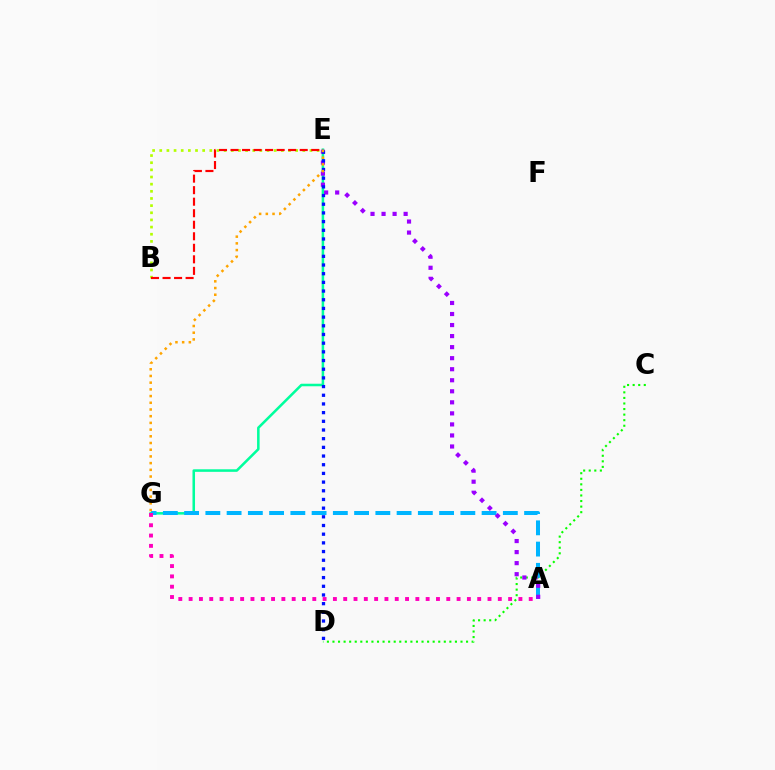{('C', 'D'): [{'color': '#08ff00', 'line_style': 'dotted', 'thickness': 1.51}], ('B', 'E'): [{'color': '#b3ff00', 'line_style': 'dotted', 'thickness': 1.94}, {'color': '#ff0000', 'line_style': 'dashed', 'thickness': 1.57}], ('E', 'G'): [{'color': '#00ff9d', 'line_style': 'solid', 'thickness': 1.83}, {'color': '#ffa500', 'line_style': 'dotted', 'thickness': 1.82}], ('A', 'G'): [{'color': '#00b5ff', 'line_style': 'dashed', 'thickness': 2.89}, {'color': '#ff00bd', 'line_style': 'dotted', 'thickness': 2.8}], ('A', 'E'): [{'color': '#9b00ff', 'line_style': 'dotted', 'thickness': 3.0}], ('D', 'E'): [{'color': '#0010ff', 'line_style': 'dotted', 'thickness': 2.36}]}